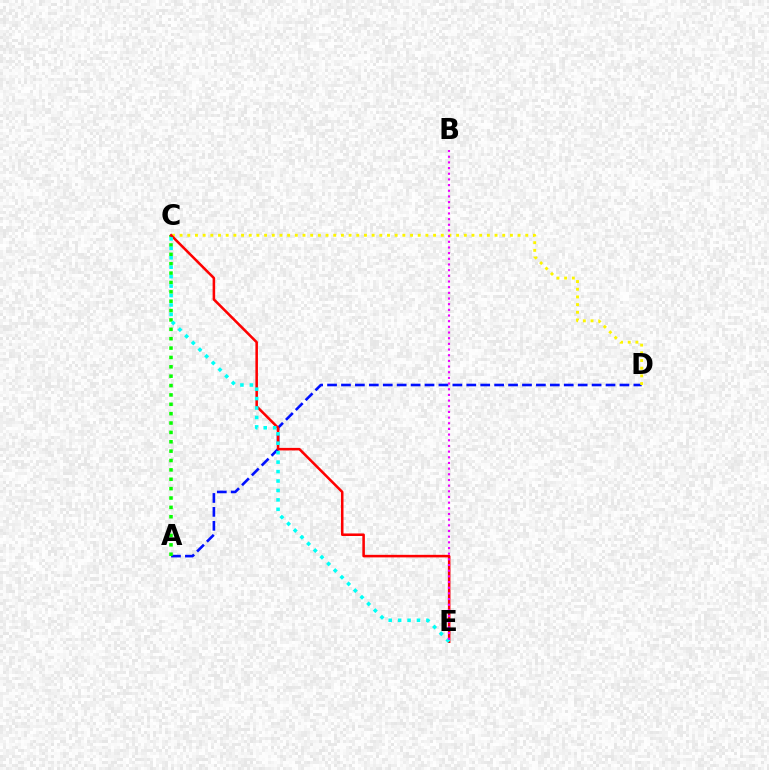{('A', 'D'): [{'color': '#0010ff', 'line_style': 'dashed', 'thickness': 1.89}], ('A', 'C'): [{'color': '#08ff00', 'line_style': 'dotted', 'thickness': 2.55}], ('C', 'D'): [{'color': '#fcf500', 'line_style': 'dotted', 'thickness': 2.09}], ('C', 'E'): [{'color': '#ff0000', 'line_style': 'solid', 'thickness': 1.83}, {'color': '#00fff6', 'line_style': 'dotted', 'thickness': 2.56}], ('B', 'E'): [{'color': '#ee00ff', 'line_style': 'dotted', 'thickness': 1.54}]}